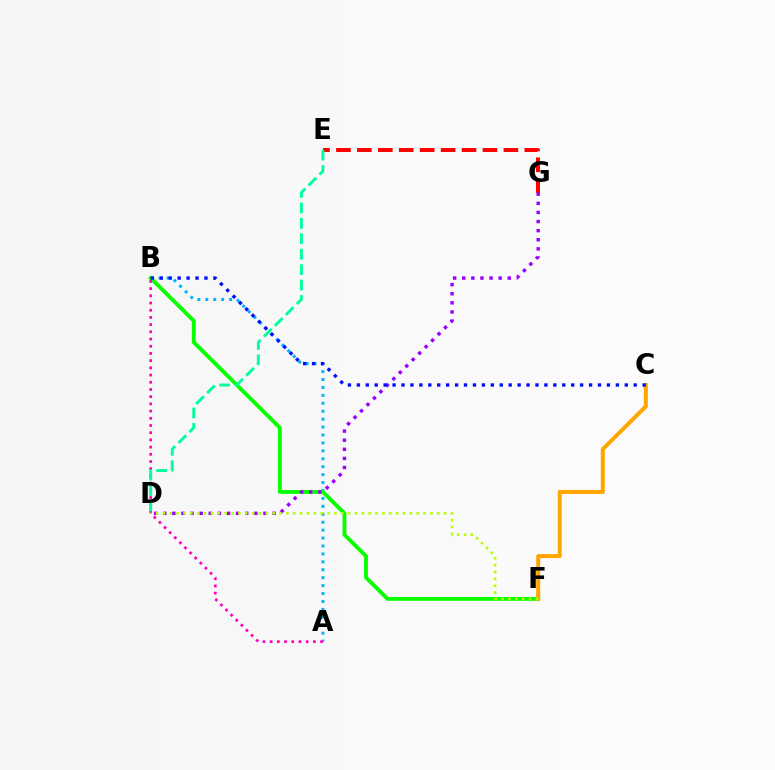{('A', 'B'): [{'color': '#00b5ff', 'line_style': 'dotted', 'thickness': 2.15}, {'color': '#ff00bd', 'line_style': 'dotted', 'thickness': 1.96}], ('E', 'G'): [{'color': '#ff0000', 'line_style': 'dashed', 'thickness': 2.84}], ('B', 'F'): [{'color': '#08ff00', 'line_style': 'solid', 'thickness': 2.77}], ('D', 'G'): [{'color': '#9b00ff', 'line_style': 'dotted', 'thickness': 2.47}], ('D', 'E'): [{'color': '#00ff9d', 'line_style': 'dashed', 'thickness': 2.1}], ('C', 'F'): [{'color': '#ffa500', 'line_style': 'solid', 'thickness': 2.89}], ('B', 'C'): [{'color': '#0010ff', 'line_style': 'dotted', 'thickness': 2.43}], ('D', 'F'): [{'color': '#b3ff00', 'line_style': 'dotted', 'thickness': 1.86}]}